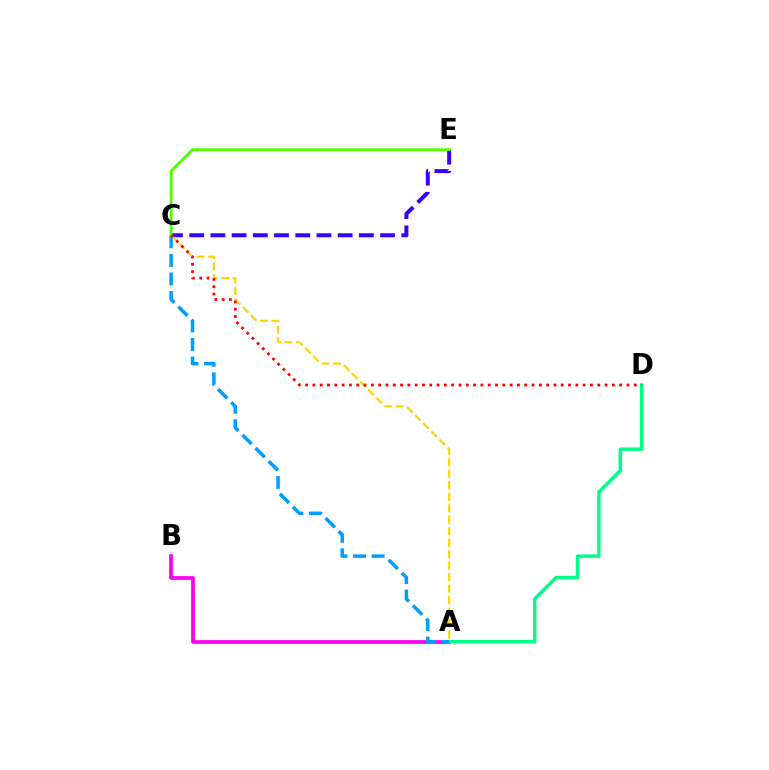{('A', 'B'): [{'color': '#ff00ed', 'line_style': 'solid', 'thickness': 2.68}], ('C', 'E'): [{'color': '#3700ff', 'line_style': 'dashed', 'thickness': 2.88}, {'color': '#4fff00', 'line_style': 'solid', 'thickness': 2.03}], ('A', 'D'): [{'color': '#00ff86', 'line_style': 'solid', 'thickness': 2.46}], ('A', 'C'): [{'color': '#009eff', 'line_style': 'dashed', 'thickness': 2.53}, {'color': '#ffd500', 'line_style': 'dashed', 'thickness': 1.56}], ('C', 'D'): [{'color': '#ff0000', 'line_style': 'dotted', 'thickness': 1.98}]}